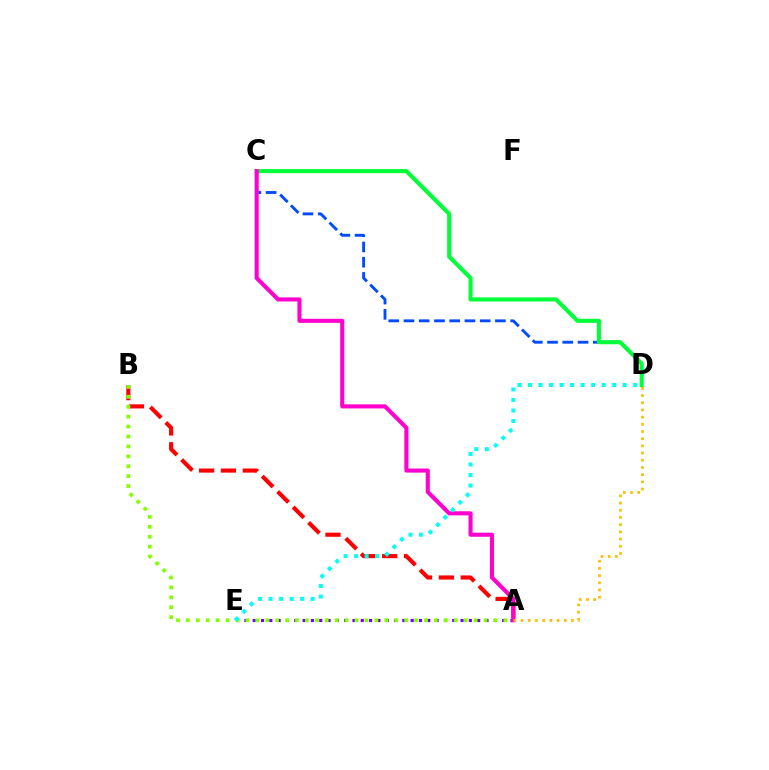{('C', 'D'): [{'color': '#004bff', 'line_style': 'dashed', 'thickness': 2.07}, {'color': '#00ff39', 'line_style': 'solid', 'thickness': 2.93}], ('A', 'E'): [{'color': '#7200ff', 'line_style': 'dotted', 'thickness': 2.26}], ('A', 'B'): [{'color': '#ff0000', 'line_style': 'dashed', 'thickness': 2.97}, {'color': '#84ff00', 'line_style': 'dotted', 'thickness': 2.7}], ('A', 'C'): [{'color': '#ff00cf', 'line_style': 'solid', 'thickness': 2.94}], ('A', 'D'): [{'color': '#ffbd00', 'line_style': 'dotted', 'thickness': 1.96}], ('D', 'E'): [{'color': '#00fff6', 'line_style': 'dotted', 'thickness': 2.86}]}